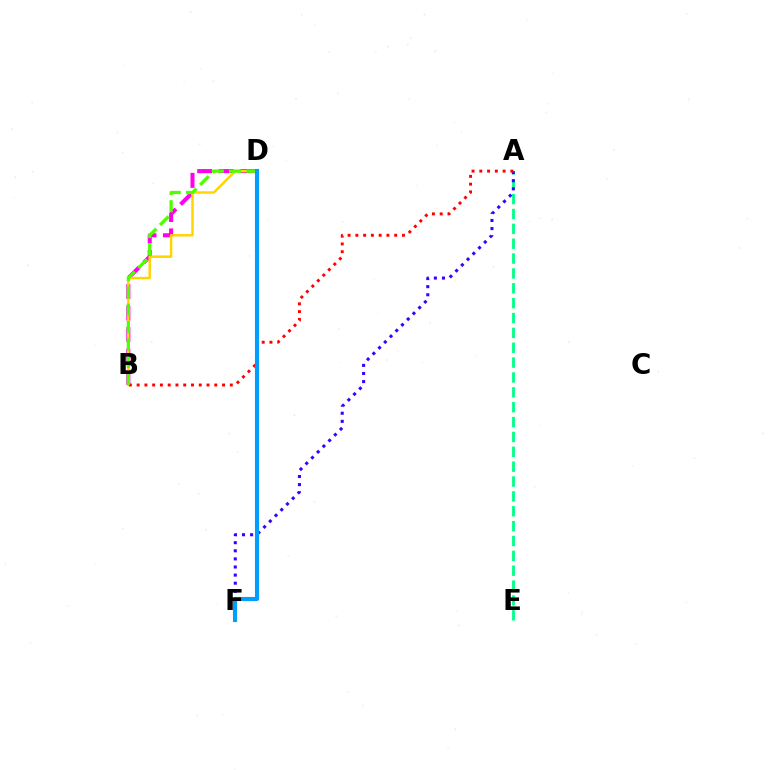{('B', 'D'): [{'color': '#ff00ed', 'line_style': 'dashed', 'thickness': 2.92}, {'color': '#ffd500', 'line_style': 'solid', 'thickness': 1.79}, {'color': '#4fff00', 'line_style': 'dashed', 'thickness': 2.35}], ('A', 'E'): [{'color': '#00ff86', 'line_style': 'dashed', 'thickness': 2.02}], ('A', 'F'): [{'color': '#3700ff', 'line_style': 'dotted', 'thickness': 2.2}], ('A', 'B'): [{'color': '#ff0000', 'line_style': 'dotted', 'thickness': 2.11}], ('D', 'F'): [{'color': '#009eff', 'line_style': 'solid', 'thickness': 2.96}]}